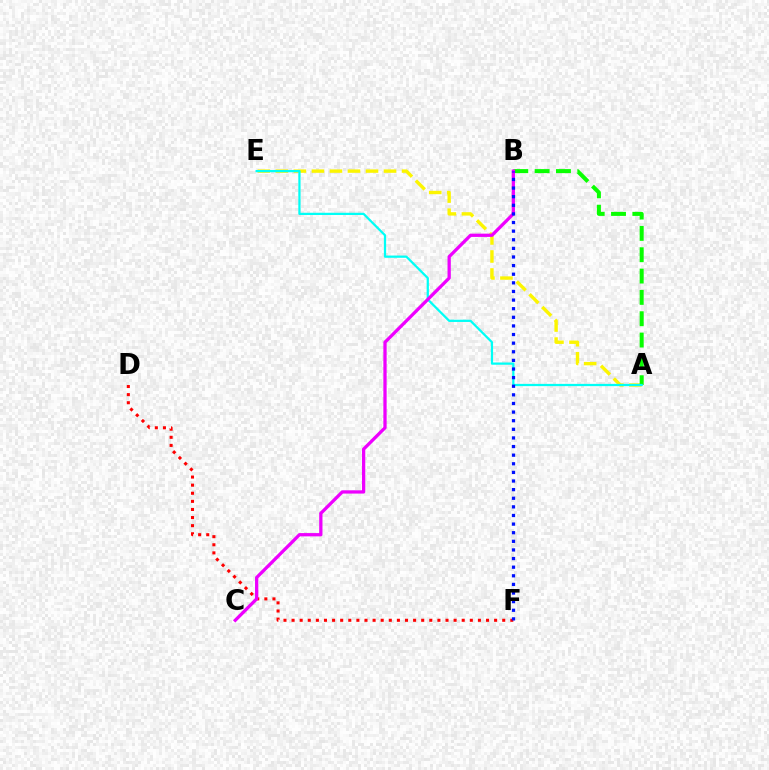{('A', 'E'): [{'color': '#fcf500', 'line_style': 'dashed', 'thickness': 2.45}, {'color': '#00fff6', 'line_style': 'solid', 'thickness': 1.62}], ('D', 'F'): [{'color': '#ff0000', 'line_style': 'dotted', 'thickness': 2.2}], ('A', 'B'): [{'color': '#08ff00', 'line_style': 'dashed', 'thickness': 2.9}], ('B', 'C'): [{'color': '#ee00ff', 'line_style': 'solid', 'thickness': 2.36}], ('B', 'F'): [{'color': '#0010ff', 'line_style': 'dotted', 'thickness': 2.34}]}